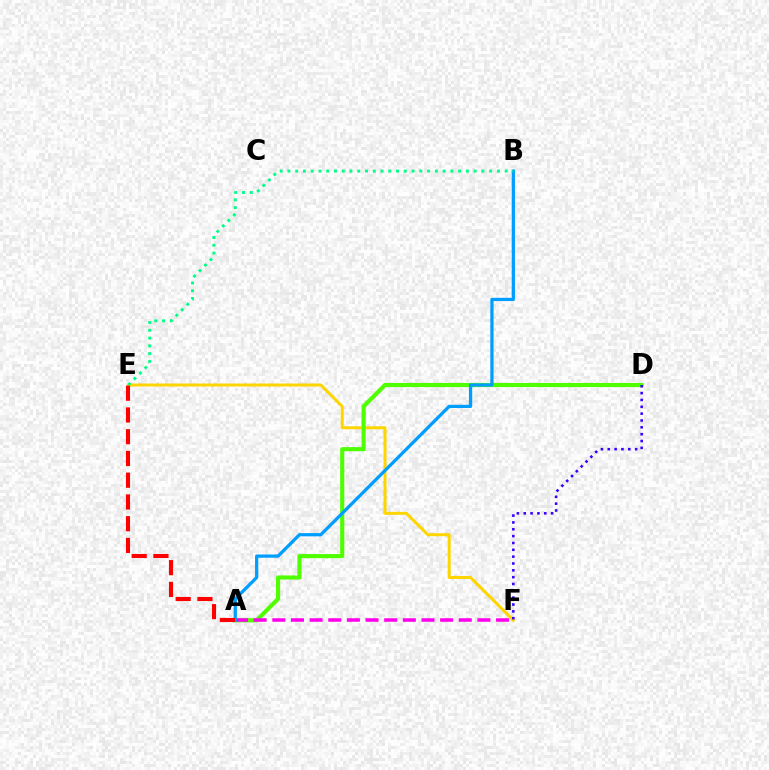{('E', 'F'): [{'color': '#ffd500', 'line_style': 'solid', 'thickness': 2.16}], ('A', 'D'): [{'color': '#4fff00', 'line_style': 'solid', 'thickness': 2.96}], ('A', 'F'): [{'color': '#ff00ed', 'line_style': 'dashed', 'thickness': 2.53}], ('A', 'B'): [{'color': '#009eff', 'line_style': 'solid', 'thickness': 2.34}], ('D', 'F'): [{'color': '#3700ff', 'line_style': 'dotted', 'thickness': 1.86}], ('B', 'E'): [{'color': '#00ff86', 'line_style': 'dotted', 'thickness': 2.11}], ('A', 'E'): [{'color': '#ff0000', 'line_style': 'dashed', 'thickness': 2.95}]}